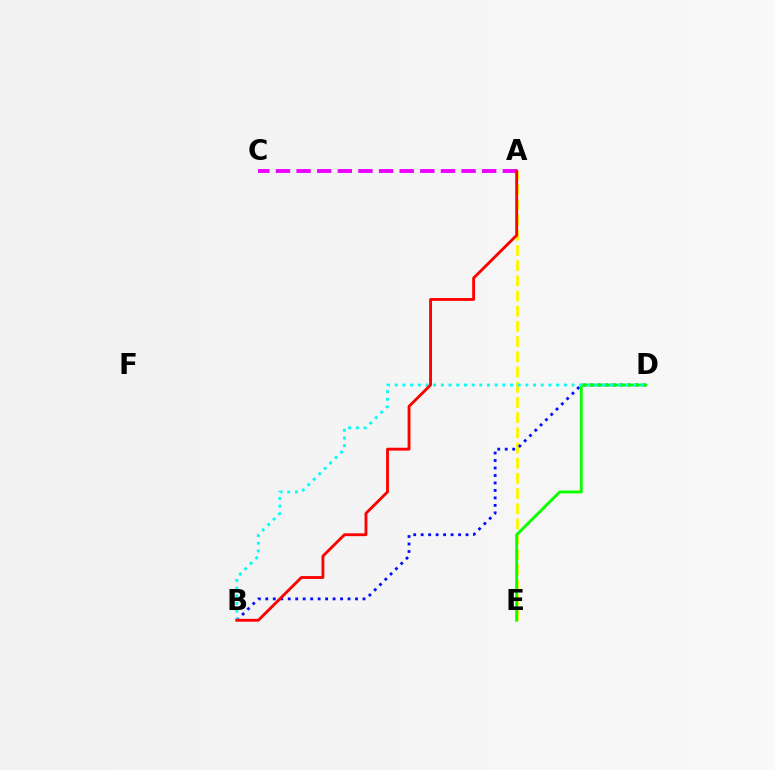{('A', 'E'): [{'color': '#fcf500', 'line_style': 'dashed', 'thickness': 2.06}], ('B', 'D'): [{'color': '#0010ff', 'line_style': 'dotted', 'thickness': 2.03}, {'color': '#00fff6', 'line_style': 'dotted', 'thickness': 2.09}], ('D', 'E'): [{'color': '#08ff00', 'line_style': 'solid', 'thickness': 2.06}], ('A', 'C'): [{'color': '#ee00ff', 'line_style': 'dashed', 'thickness': 2.8}], ('A', 'B'): [{'color': '#ff0000', 'line_style': 'solid', 'thickness': 2.05}]}